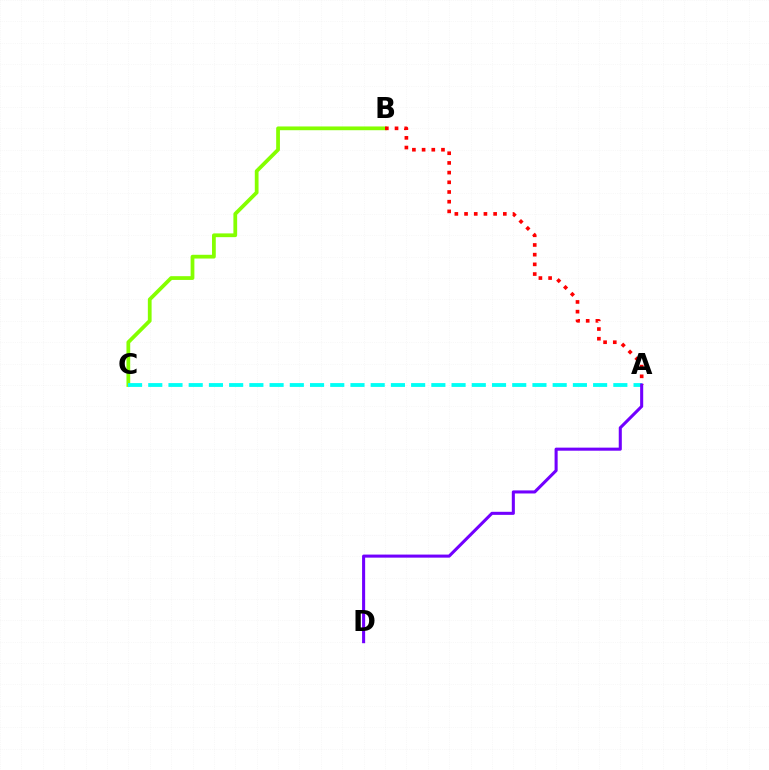{('B', 'C'): [{'color': '#84ff00', 'line_style': 'solid', 'thickness': 2.7}], ('A', 'B'): [{'color': '#ff0000', 'line_style': 'dotted', 'thickness': 2.63}], ('A', 'C'): [{'color': '#00fff6', 'line_style': 'dashed', 'thickness': 2.75}], ('A', 'D'): [{'color': '#7200ff', 'line_style': 'solid', 'thickness': 2.2}]}